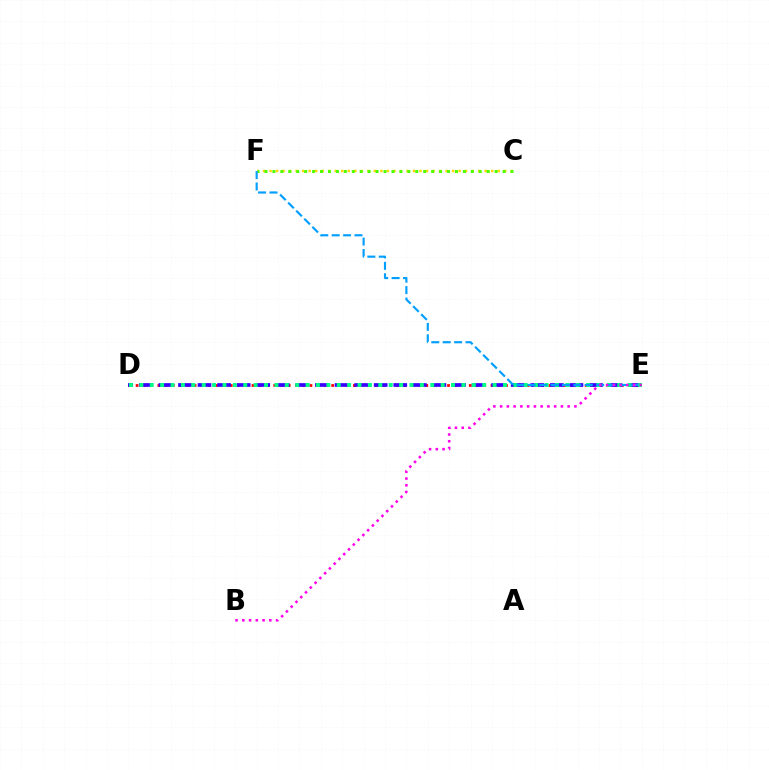{('D', 'E'): [{'color': '#ff0000', 'line_style': 'dotted', 'thickness': 1.97}, {'color': '#3700ff', 'line_style': 'dashed', 'thickness': 2.66}, {'color': '#00ff86', 'line_style': 'dotted', 'thickness': 2.82}], ('C', 'F'): [{'color': '#ffd500', 'line_style': 'dotted', 'thickness': 1.77}, {'color': '#4fff00', 'line_style': 'dotted', 'thickness': 2.16}], ('E', 'F'): [{'color': '#009eff', 'line_style': 'dashed', 'thickness': 1.55}], ('B', 'E'): [{'color': '#ff00ed', 'line_style': 'dotted', 'thickness': 1.84}]}